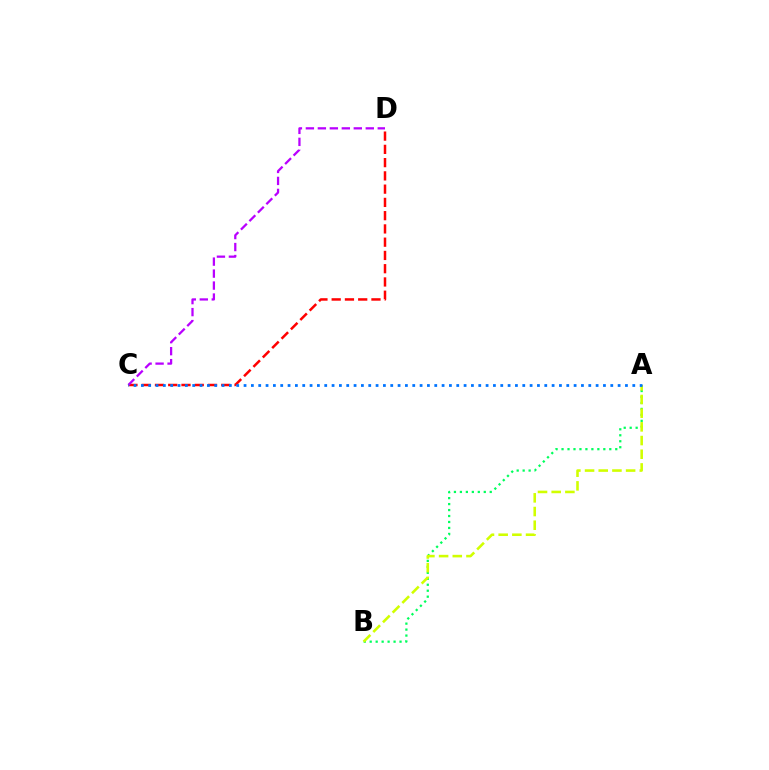{('A', 'B'): [{'color': '#00ff5c', 'line_style': 'dotted', 'thickness': 1.62}, {'color': '#d1ff00', 'line_style': 'dashed', 'thickness': 1.86}], ('C', 'D'): [{'color': '#ff0000', 'line_style': 'dashed', 'thickness': 1.8}, {'color': '#b900ff', 'line_style': 'dashed', 'thickness': 1.63}], ('A', 'C'): [{'color': '#0074ff', 'line_style': 'dotted', 'thickness': 1.99}]}